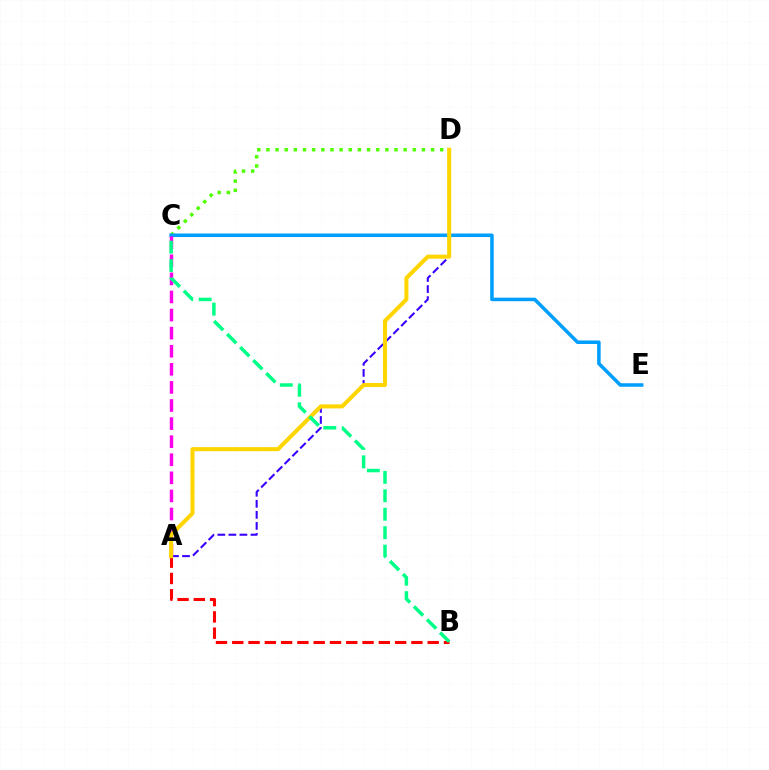{('C', 'D'): [{'color': '#4fff00', 'line_style': 'dotted', 'thickness': 2.49}], ('A', 'D'): [{'color': '#3700ff', 'line_style': 'dashed', 'thickness': 1.5}, {'color': '#ffd500', 'line_style': 'solid', 'thickness': 2.91}], ('C', 'E'): [{'color': '#009eff', 'line_style': 'solid', 'thickness': 2.54}], ('A', 'B'): [{'color': '#ff0000', 'line_style': 'dashed', 'thickness': 2.21}], ('A', 'C'): [{'color': '#ff00ed', 'line_style': 'dashed', 'thickness': 2.46}], ('B', 'C'): [{'color': '#00ff86', 'line_style': 'dashed', 'thickness': 2.51}]}